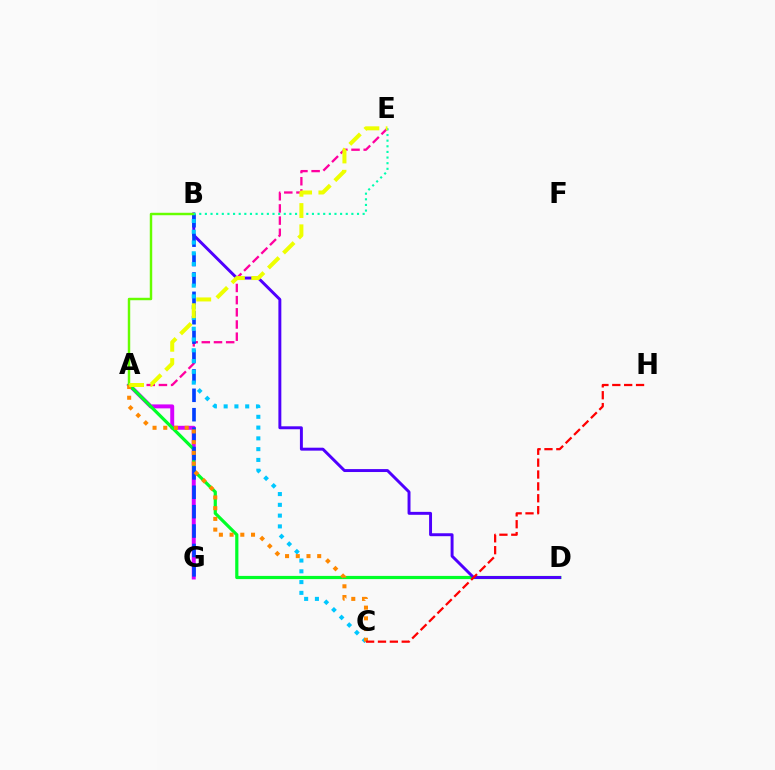{('A', 'G'): [{'color': '#d600ff', 'line_style': 'solid', 'thickness': 2.85}], ('A', 'D'): [{'color': '#00ff27', 'line_style': 'solid', 'thickness': 2.3}], ('A', 'E'): [{'color': '#ff00a0', 'line_style': 'dashed', 'thickness': 1.65}, {'color': '#eeff00', 'line_style': 'dashed', 'thickness': 2.89}], ('B', 'D'): [{'color': '#4f00ff', 'line_style': 'solid', 'thickness': 2.12}], ('B', 'G'): [{'color': '#003fff', 'line_style': 'dashed', 'thickness': 2.63}], ('A', 'B'): [{'color': '#66ff00', 'line_style': 'solid', 'thickness': 1.77}], ('B', 'C'): [{'color': '#00c7ff', 'line_style': 'dotted', 'thickness': 2.93}], ('B', 'E'): [{'color': '#00ffaf', 'line_style': 'dotted', 'thickness': 1.53}], ('A', 'C'): [{'color': '#ff8800', 'line_style': 'dotted', 'thickness': 2.91}], ('C', 'H'): [{'color': '#ff0000', 'line_style': 'dashed', 'thickness': 1.61}]}